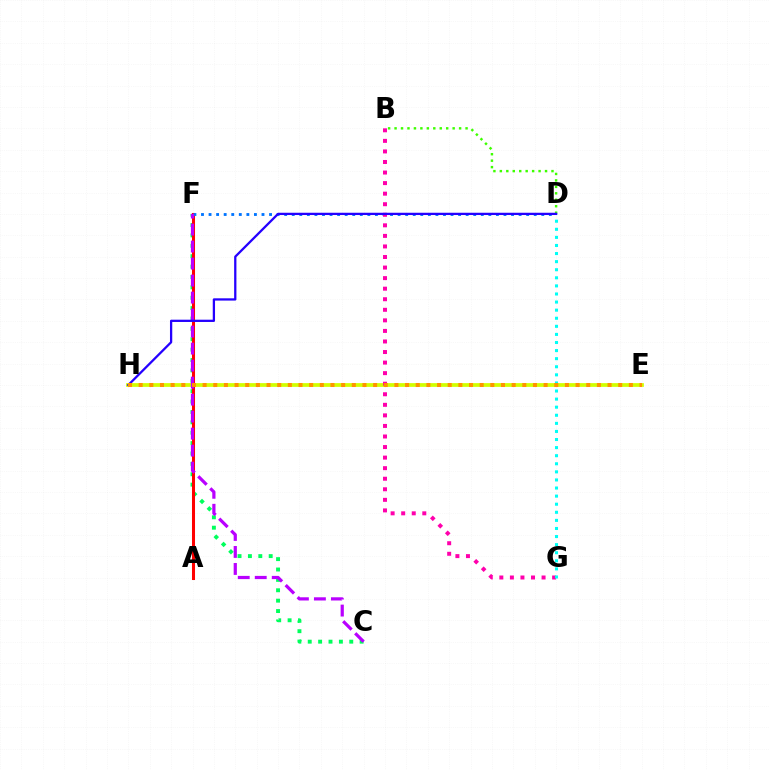{('C', 'F'): [{'color': '#00ff5c', 'line_style': 'dotted', 'thickness': 2.82}, {'color': '#b900ff', 'line_style': 'dashed', 'thickness': 2.31}], ('A', 'F'): [{'color': '#ff0000', 'line_style': 'solid', 'thickness': 2.19}], ('D', 'F'): [{'color': '#0074ff', 'line_style': 'dotted', 'thickness': 2.05}], ('E', 'H'): [{'color': '#d1ff00', 'line_style': 'solid', 'thickness': 2.69}, {'color': '#ff9400', 'line_style': 'dotted', 'thickness': 2.9}], ('B', 'G'): [{'color': '#ff00ac', 'line_style': 'dotted', 'thickness': 2.87}], ('D', 'G'): [{'color': '#00fff6', 'line_style': 'dotted', 'thickness': 2.2}], ('B', 'D'): [{'color': '#3dff00', 'line_style': 'dotted', 'thickness': 1.75}], ('D', 'H'): [{'color': '#2500ff', 'line_style': 'solid', 'thickness': 1.64}]}